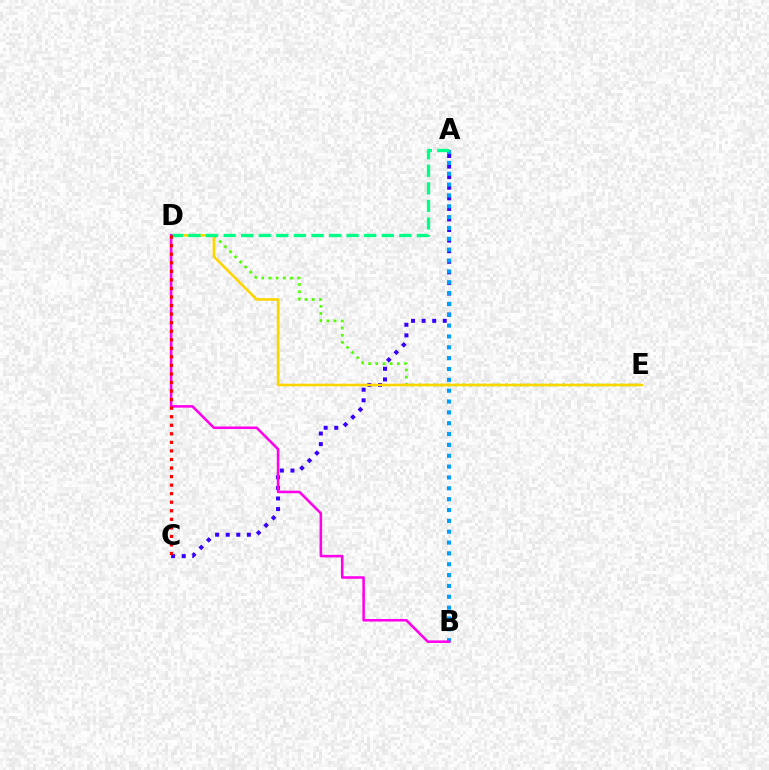{('A', 'C'): [{'color': '#3700ff', 'line_style': 'dotted', 'thickness': 2.87}], ('A', 'B'): [{'color': '#009eff', 'line_style': 'dotted', 'thickness': 2.95}], ('D', 'E'): [{'color': '#4fff00', 'line_style': 'dotted', 'thickness': 1.96}, {'color': '#ffd500', 'line_style': 'solid', 'thickness': 1.87}], ('A', 'D'): [{'color': '#00ff86', 'line_style': 'dashed', 'thickness': 2.39}], ('B', 'D'): [{'color': '#ff00ed', 'line_style': 'solid', 'thickness': 1.84}], ('C', 'D'): [{'color': '#ff0000', 'line_style': 'dotted', 'thickness': 2.32}]}